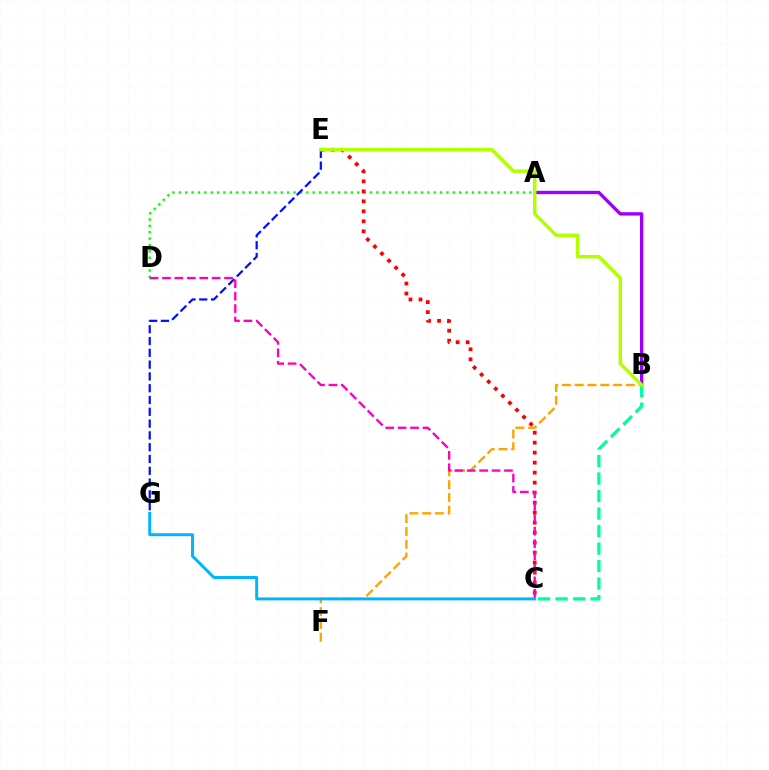{('A', 'D'): [{'color': '#08ff00', 'line_style': 'dotted', 'thickness': 1.73}], ('A', 'B'): [{'color': '#9b00ff', 'line_style': 'solid', 'thickness': 2.41}], ('B', 'F'): [{'color': '#ffa500', 'line_style': 'dashed', 'thickness': 1.74}], ('C', 'E'): [{'color': '#ff0000', 'line_style': 'dotted', 'thickness': 2.72}], ('E', 'G'): [{'color': '#0010ff', 'line_style': 'dashed', 'thickness': 1.6}], ('B', 'C'): [{'color': '#00ff9d', 'line_style': 'dashed', 'thickness': 2.38}], ('C', 'G'): [{'color': '#00b5ff', 'line_style': 'solid', 'thickness': 2.14}], ('B', 'E'): [{'color': '#b3ff00', 'line_style': 'solid', 'thickness': 2.5}], ('C', 'D'): [{'color': '#ff00bd', 'line_style': 'dashed', 'thickness': 1.69}]}